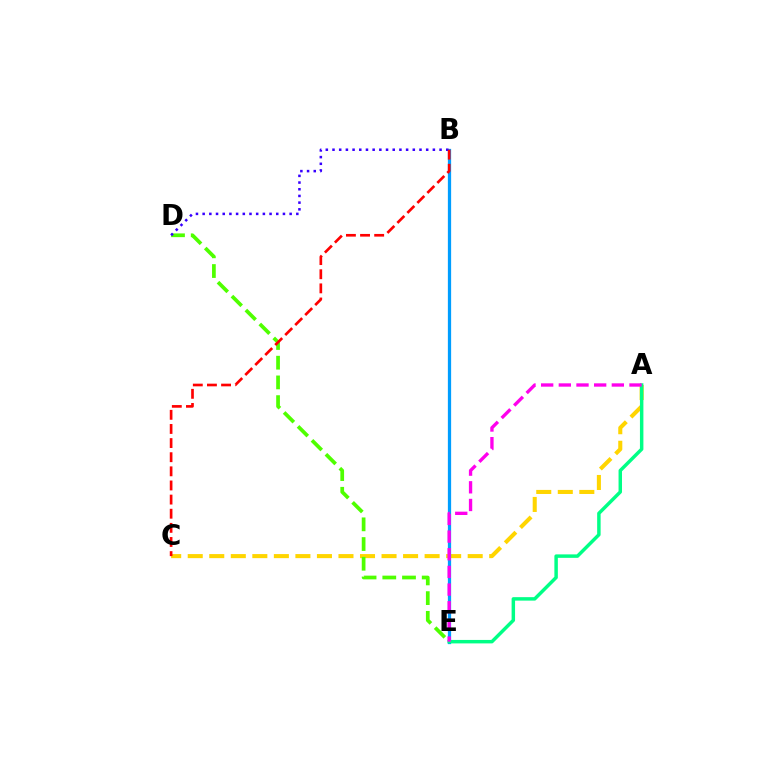{('A', 'C'): [{'color': '#ffd500', 'line_style': 'dashed', 'thickness': 2.93}], ('B', 'E'): [{'color': '#009eff', 'line_style': 'solid', 'thickness': 2.34}], ('D', 'E'): [{'color': '#4fff00', 'line_style': 'dashed', 'thickness': 2.68}], ('B', 'D'): [{'color': '#3700ff', 'line_style': 'dotted', 'thickness': 1.82}], ('B', 'C'): [{'color': '#ff0000', 'line_style': 'dashed', 'thickness': 1.92}], ('A', 'E'): [{'color': '#00ff86', 'line_style': 'solid', 'thickness': 2.49}, {'color': '#ff00ed', 'line_style': 'dashed', 'thickness': 2.4}]}